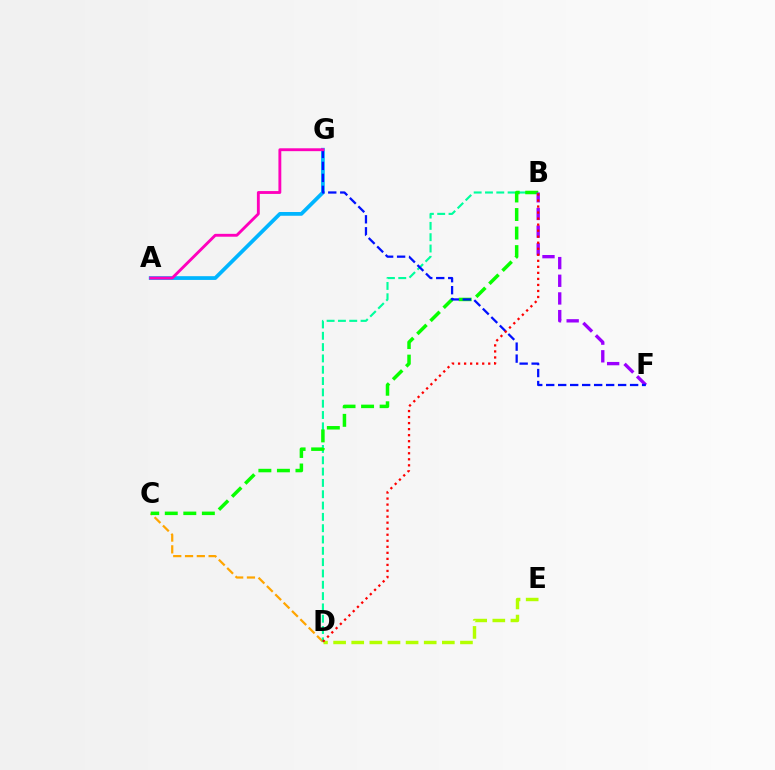{('C', 'D'): [{'color': '#ffa500', 'line_style': 'dashed', 'thickness': 1.6}], ('D', 'E'): [{'color': '#b3ff00', 'line_style': 'dashed', 'thickness': 2.46}], ('A', 'G'): [{'color': '#00b5ff', 'line_style': 'solid', 'thickness': 2.7}, {'color': '#ff00bd', 'line_style': 'solid', 'thickness': 2.07}], ('B', 'D'): [{'color': '#00ff9d', 'line_style': 'dashed', 'thickness': 1.54}, {'color': '#ff0000', 'line_style': 'dotted', 'thickness': 1.64}], ('B', 'C'): [{'color': '#08ff00', 'line_style': 'dashed', 'thickness': 2.52}], ('B', 'F'): [{'color': '#9b00ff', 'line_style': 'dashed', 'thickness': 2.4}], ('F', 'G'): [{'color': '#0010ff', 'line_style': 'dashed', 'thickness': 1.63}]}